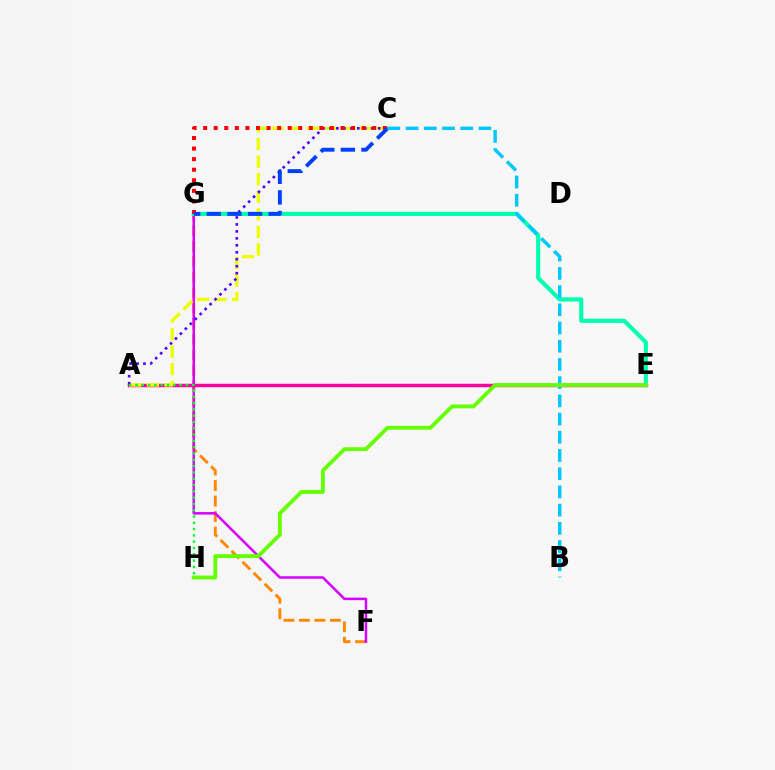{('F', 'G'): [{'color': '#ff8800', 'line_style': 'dashed', 'thickness': 2.11}, {'color': '#d600ff', 'line_style': 'solid', 'thickness': 1.81}], ('A', 'E'): [{'color': '#ff00a0', 'line_style': 'solid', 'thickness': 2.48}], ('A', 'C'): [{'color': '#eeff00', 'line_style': 'dashed', 'thickness': 2.39}, {'color': '#4f00ff', 'line_style': 'dotted', 'thickness': 1.89}], ('A', 'H'): [{'color': '#00ff27', 'line_style': 'dotted', 'thickness': 1.71}], ('E', 'G'): [{'color': '#00ffaf', 'line_style': 'solid', 'thickness': 2.99}], ('C', 'G'): [{'color': '#ff0000', 'line_style': 'dotted', 'thickness': 2.87}, {'color': '#003fff', 'line_style': 'dashed', 'thickness': 2.8}], ('B', 'C'): [{'color': '#00c7ff', 'line_style': 'dashed', 'thickness': 2.47}], ('E', 'H'): [{'color': '#66ff00', 'line_style': 'solid', 'thickness': 2.79}]}